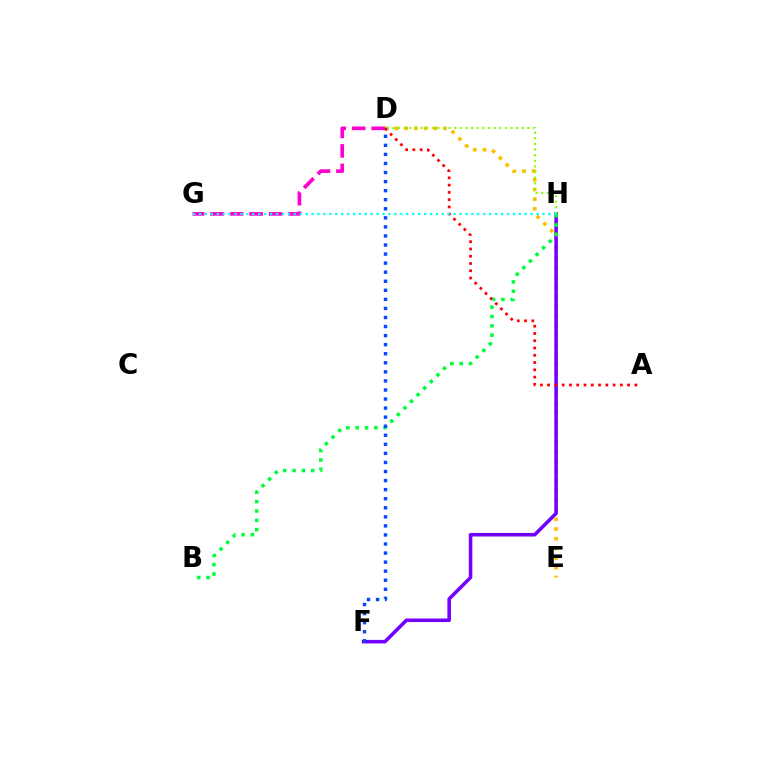{('D', 'E'): [{'color': '#ffbd00', 'line_style': 'dotted', 'thickness': 2.63}], ('F', 'H'): [{'color': '#7200ff', 'line_style': 'solid', 'thickness': 2.55}], ('D', 'G'): [{'color': '#ff00cf', 'line_style': 'dashed', 'thickness': 2.65}], ('D', 'H'): [{'color': '#84ff00', 'line_style': 'dotted', 'thickness': 1.53}], ('B', 'H'): [{'color': '#00ff39', 'line_style': 'dotted', 'thickness': 2.54}], ('A', 'D'): [{'color': '#ff0000', 'line_style': 'dotted', 'thickness': 1.98}], ('G', 'H'): [{'color': '#00fff6', 'line_style': 'dotted', 'thickness': 1.61}], ('D', 'F'): [{'color': '#004bff', 'line_style': 'dotted', 'thickness': 2.46}]}